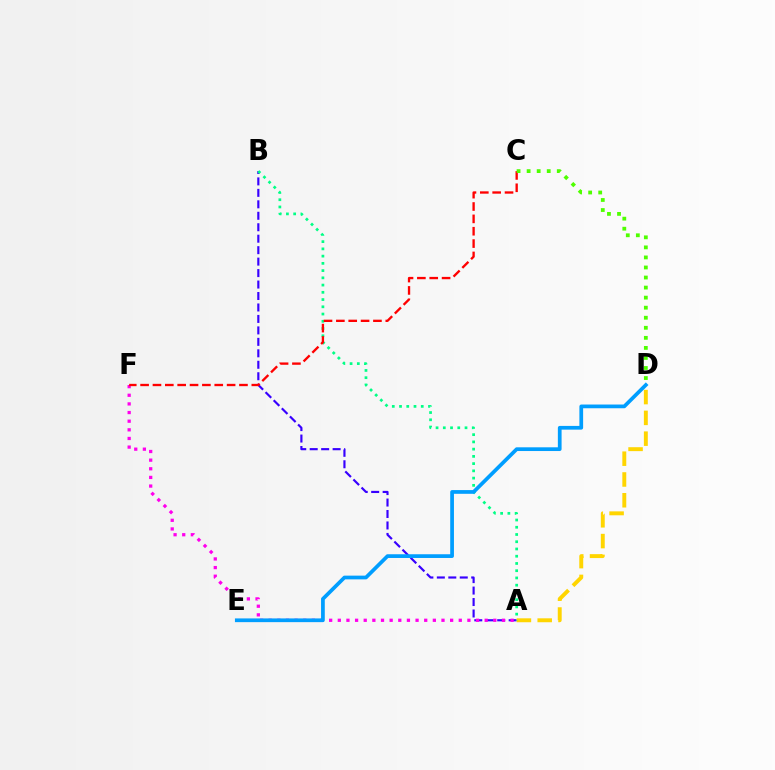{('A', 'B'): [{'color': '#3700ff', 'line_style': 'dashed', 'thickness': 1.56}, {'color': '#00ff86', 'line_style': 'dotted', 'thickness': 1.97}], ('A', 'D'): [{'color': '#ffd500', 'line_style': 'dashed', 'thickness': 2.82}], ('A', 'F'): [{'color': '#ff00ed', 'line_style': 'dotted', 'thickness': 2.35}], ('D', 'E'): [{'color': '#009eff', 'line_style': 'solid', 'thickness': 2.68}], ('C', 'F'): [{'color': '#ff0000', 'line_style': 'dashed', 'thickness': 1.68}], ('C', 'D'): [{'color': '#4fff00', 'line_style': 'dotted', 'thickness': 2.73}]}